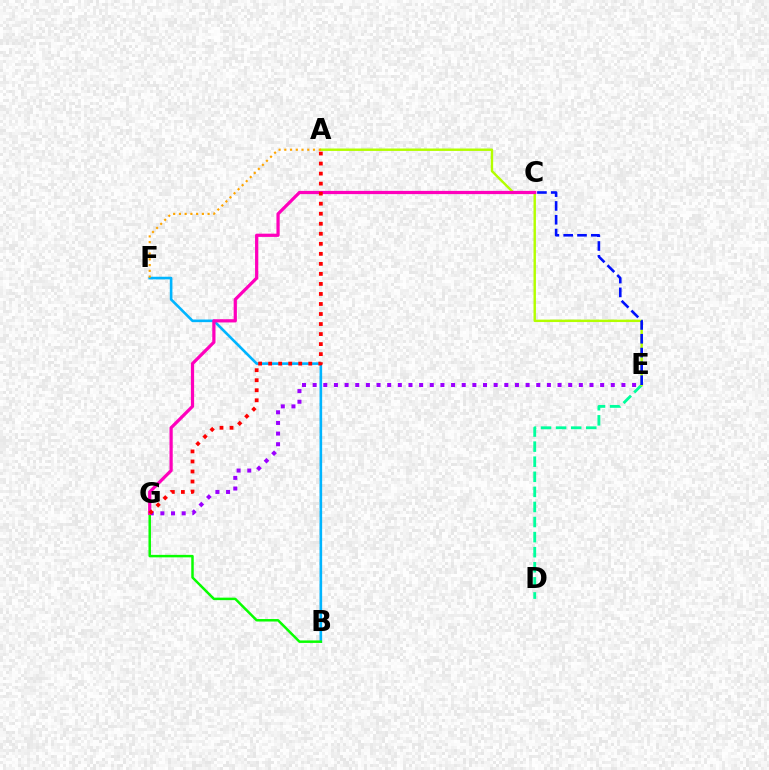{('D', 'E'): [{'color': '#00ff9d', 'line_style': 'dashed', 'thickness': 2.05}], ('A', 'E'): [{'color': '#b3ff00', 'line_style': 'solid', 'thickness': 1.75}], ('B', 'F'): [{'color': '#00b5ff', 'line_style': 'solid', 'thickness': 1.89}], ('E', 'G'): [{'color': '#9b00ff', 'line_style': 'dotted', 'thickness': 2.89}], ('B', 'G'): [{'color': '#08ff00', 'line_style': 'solid', 'thickness': 1.79}], ('C', 'E'): [{'color': '#0010ff', 'line_style': 'dashed', 'thickness': 1.88}], ('C', 'G'): [{'color': '#ff00bd', 'line_style': 'solid', 'thickness': 2.32}], ('A', 'F'): [{'color': '#ffa500', 'line_style': 'dotted', 'thickness': 1.56}], ('A', 'G'): [{'color': '#ff0000', 'line_style': 'dotted', 'thickness': 2.72}]}